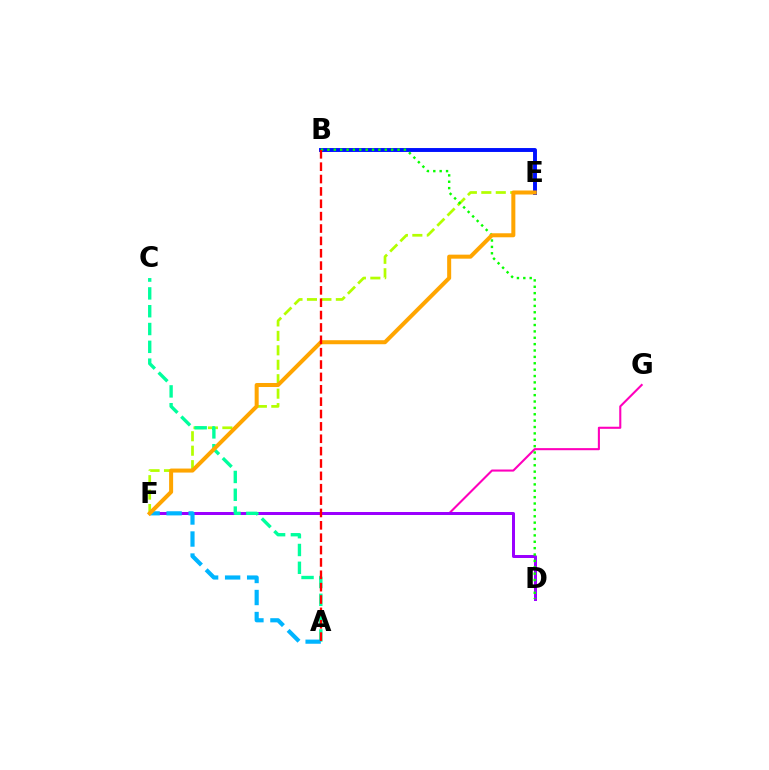{('B', 'E'): [{'color': '#0010ff', 'line_style': 'solid', 'thickness': 2.82}], ('F', 'G'): [{'color': '#ff00bd', 'line_style': 'solid', 'thickness': 1.51}], ('E', 'F'): [{'color': '#b3ff00', 'line_style': 'dashed', 'thickness': 1.96}, {'color': '#ffa500', 'line_style': 'solid', 'thickness': 2.89}], ('D', 'F'): [{'color': '#9b00ff', 'line_style': 'solid', 'thickness': 2.15}], ('A', 'C'): [{'color': '#00ff9d', 'line_style': 'dashed', 'thickness': 2.42}], ('B', 'D'): [{'color': '#08ff00', 'line_style': 'dotted', 'thickness': 1.73}], ('A', 'F'): [{'color': '#00b5ff', 'line_style': 'dashed', 'thickness': 2.99}], ('A', 'B'): [{'color': '#ff0000', 'line_style': 'dashed', 'thickness': 1.68}]}